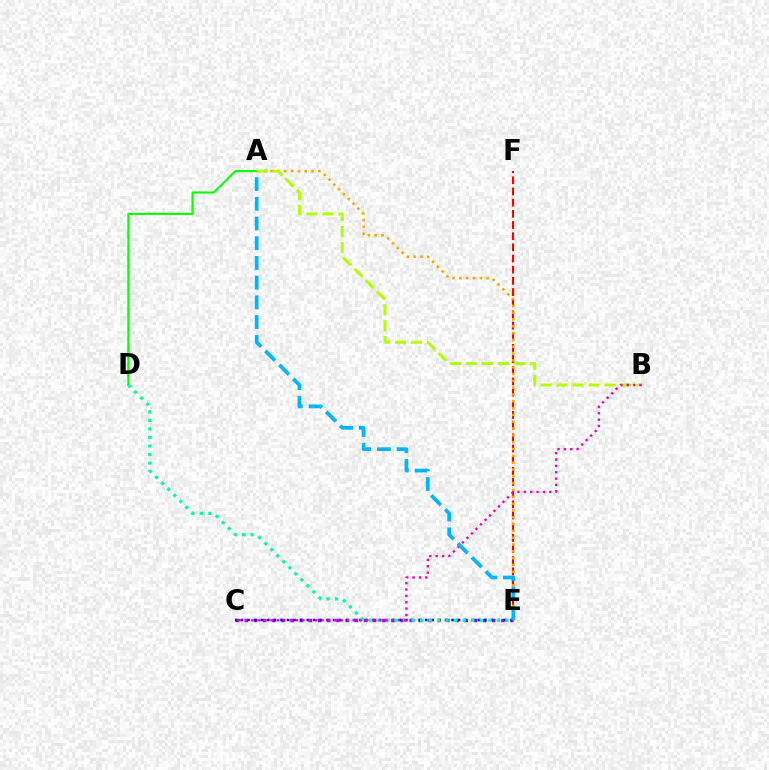{('E', 'F'): [{'color': '#ff0000', 'line_style': 'dashed', 'thickness': 1.52}], ('C', 'E'): [{'color': '#9b00ff', 'line_style': 'dotted', 'thickness': 2.49}, {'color': '#0010ff', 'line_style': 'dotted', 'thickness': 1.79}], ('A', 'D'): [{'color': '#08ff00', 'line_style': 'solid', 'thickness': 1.51}], ('D', 'E'): [{'color': '#00ff9d', 'line_style': 'dotted', 'thickness': 2.32}], ('A', 'E'): [{'color': '#ffa500', 'line_style': 'dotted', 'thickness': 1.85}, {'color': '#00b5ff', 'line_style': 'dashed', 'thickness': 2.68}], ('A', 'B'): [{'color': '#b3ff00', 'line_style': 'dashed', 'thickness': 2.17}], ('B', 'C'): [{'color': '#ff00bd', 'line_style': 'dotted', 'thickness': 1.73}]}